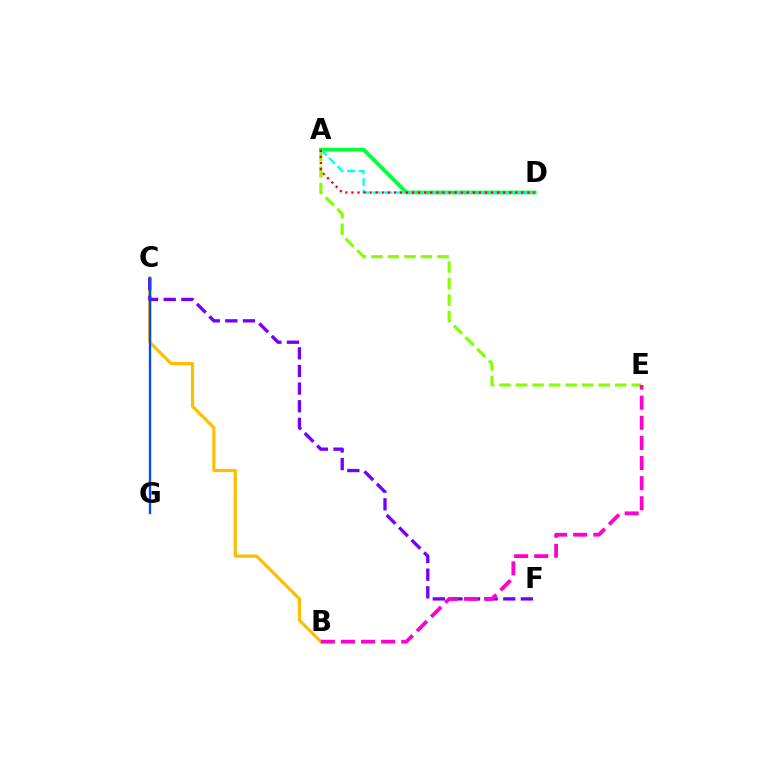{('B', 'C'): [{'color': '#ffbd00', 'line_style': 'solid', 'thickness': 2.28}], ('C', 'F'): [{'color': '#7200ff', 'line_style': 'dashed', 'thickness': 2.39}], ('A', 'D'): [{'color': '#00ff39', 'line_style': 'solid', 'thickness': 2.68}, {'color': '#00fff6', 'line_style': 'dashed', 'thickness': 1.59}, {'color': '#ff0000', 'line_style': 'dotted', 'thickness': 1.65}], ('C', 'G'): [{'color': '#004bff', 'line_style': 'solid', 'thickness': 1.69}], ('A', 'E'): [{'color': '#84ff00', 'line_style': 'dashed', 'thickness': 2.25}], ('B', 'E'): [{'color': '#ff00cf', 'line_style': 'dashed', 'thickness': 2.73}]}